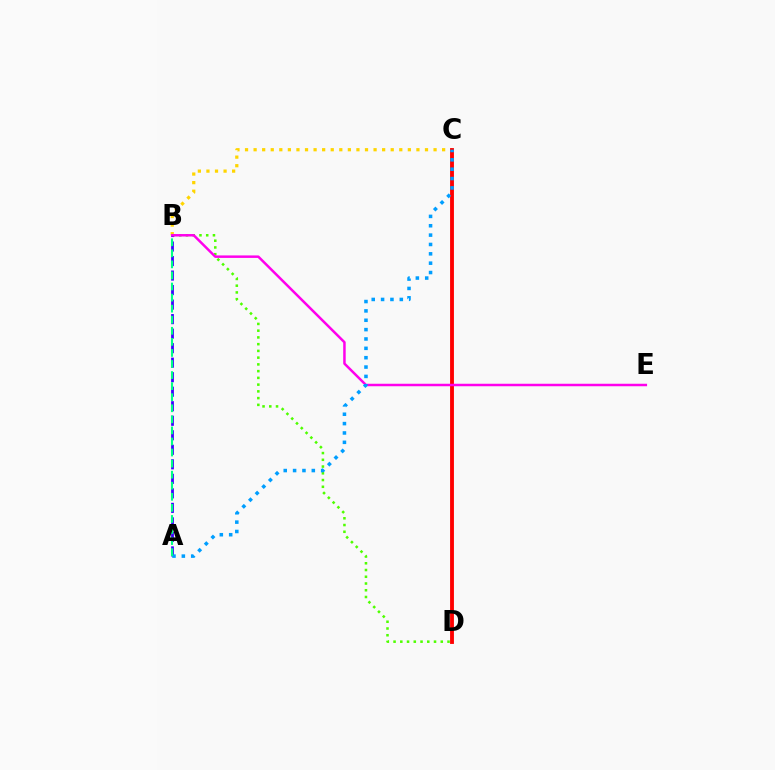{('B', 'D'): [{'color': '#4fff00', 'line_style': 'dotted', 'thickness': 1.83}], ('B', 'C'): [{'color': '#ffd500', 'line_style': 'dotted', 'thickness': 2.33}], ('C', 'D'): [{'color': '#ff0000', 'line_style': 'solid', 'thickness': 2.78}], ('A', 'B'): [{'color': '#3700ff', 'line_style': 'dashed', 'thickness': 1.97}, {'color': '#00ff86', 'line_style': 'dashed', 'thickness': 1.5}], ('B', 'E'): [{'color': '#ff00ed', 'line_style': 'solid', 'thickness': 1.79}], ('A', 'C'): [{'color': '#009eff', 'line_style': 'dotted', 'thickness': 2.54}]}